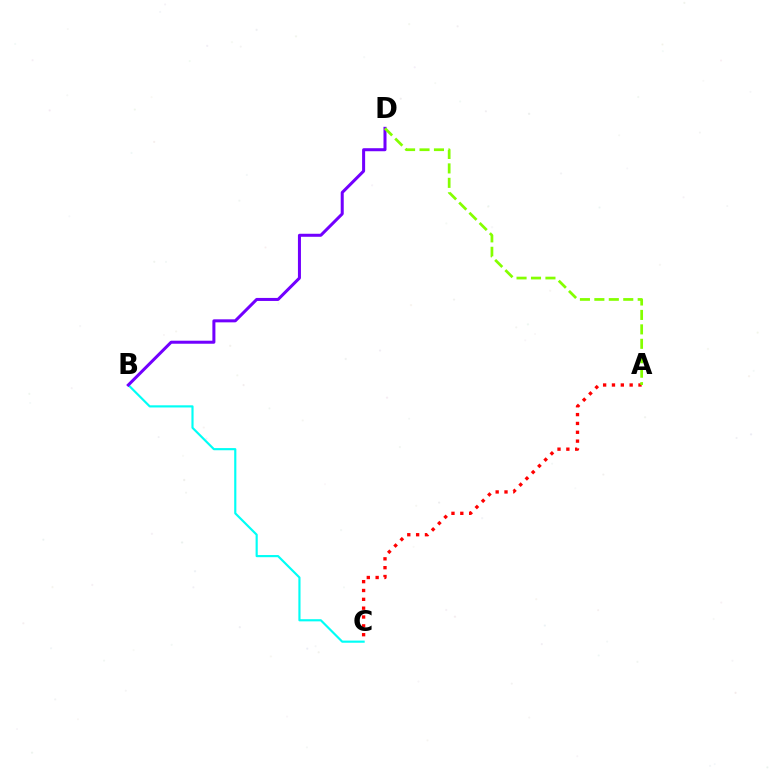{('B', 'C'): [{'color': '#00fff6', 'line_style': 'solid', 'thickness': 1.56}], ('B', 'D'): [{'color': '#7200ff', 'line_style': 'solid', 'thickness': 2.18}], ('A', 'C'): [{'color': '#ff0000', 'line_style': 'dotted', 'thickness': 2.4}], ('A', 'D'): [{'color': '#84ff00', 'line_style': 'dashed', 'thickness': 1.96}]}